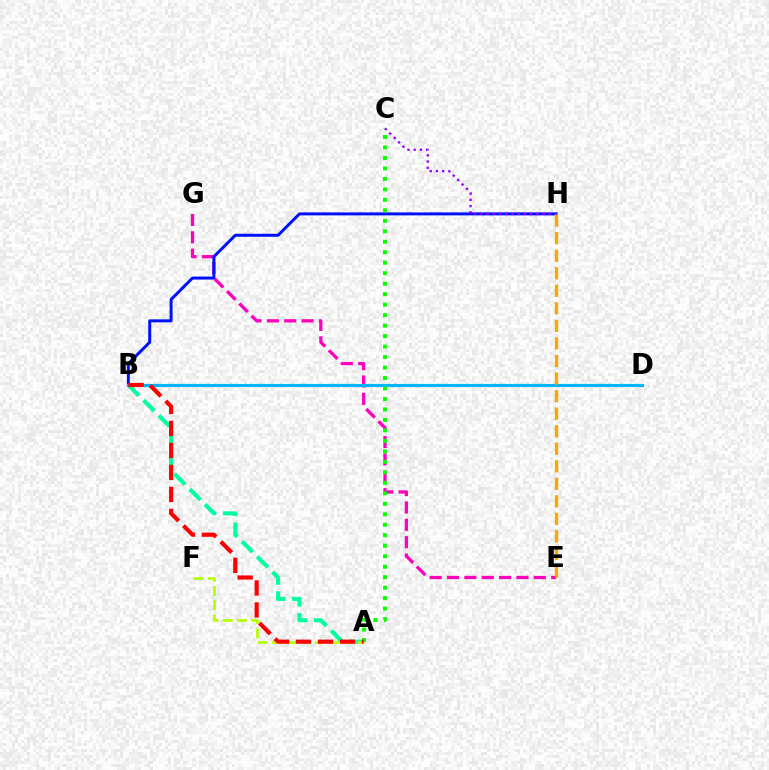{('E', 'G'): [{'color': '#ff00bd', 'line_style': 'dashed', 'thickness': 2.36}], ('A', 'B'): [{'color': '#00ff9d', 'line_style': 'dashed', 'thickness': 2.93}, {'color': '#ff0000', 'line_style': 'dashed', 'thickness': 2.99}], ('B', 'H'): [{'color': '#0010ff', 'line_style': 'solid', 'thickness': 2.14}], ('B', 'D'): [{'color': '#00b5ff', 'line_style': 'solid', 'thickness': 2.28}], ('A', 'F'): [{'color': '#b3ff00', 'line_style': 'dashed', 'thickness': 1.94}], ('A', 'C'): [{'color': '#08ff00', 'line_style': 'dotted', 'thickness': 2.85}], ('C', 'H'): [{'color': '#9b00ff', 'line_style': 'dotted', 'thickness': 1.69}], ('E', 'H'): [{'color': '#ffa500', 'line_style': 'dashed', 'thickness': 2.38}]}